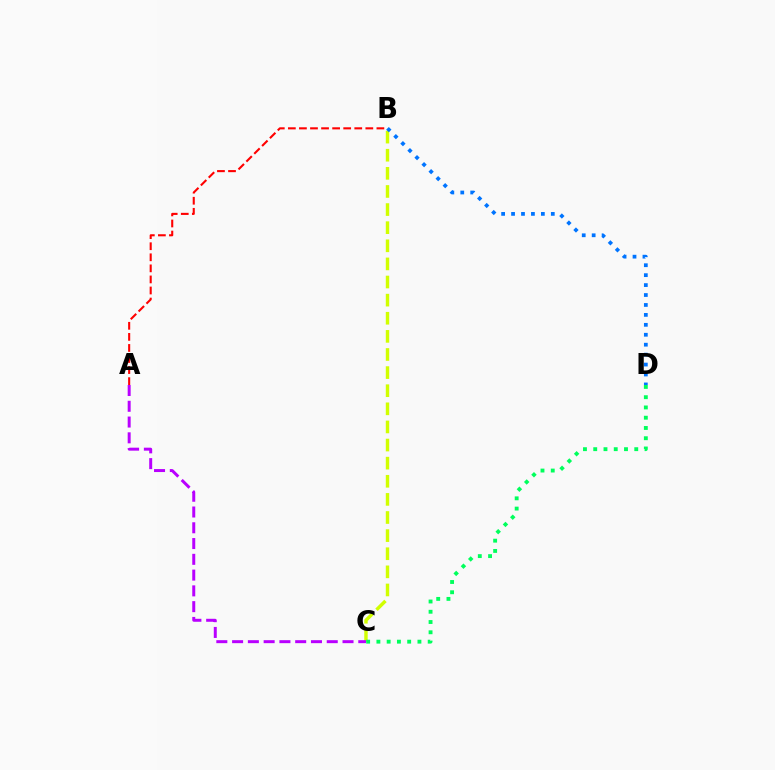{('B', 'C'): [{'color': '#d1ff00', 'line_style': 'dashed', 'thickness': 2.46}], ('A', 'C'): [{'color': '#b900ff', 'line_style': 'dashed', 'thickness': 2.14}], ('C', 'D'): [{'color': '#00ff5c', 'line_style': 'dotted', 'thickness': 2.79}], ('B', 'D'): [{'color': '#0074ff', 'line_style': 'dotted', 'thickness': 2.7}], ('A', 'B'): [{'color': '#ff0000', 'line_style': 'dashed', 'thickness': 1.5}]}